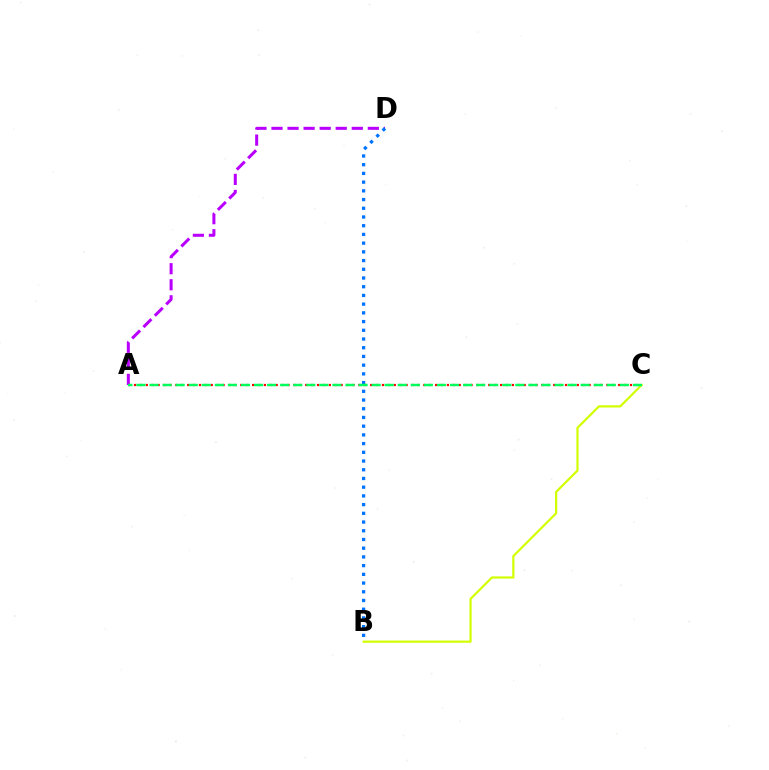{('A', 'D'): [{'color': '#b900ff', 'line_style': 'dashed', 'thickness': 2.18}], ('B', 'D'): [{'color': '#0074ff', 'line_style': 'dotted', 'thickness': 2.37}], ('A', 'C'): [{'color': '#ff0000', 'line_style': 'dotted', 'thickness': 1.6}, {'color': '#00ff5c', 'line_style': 'dashed', 'thickness': 1.77}], ('B', 'C'): [{'color': '#d1ff00', 'line_style': 'solid', 'thickness': 1.58}]}